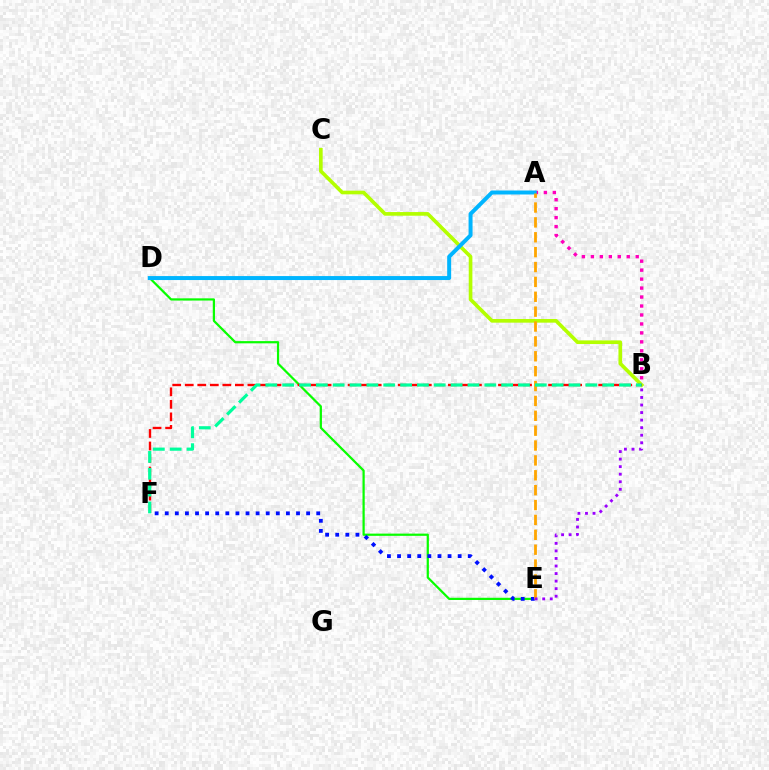{('D', 'E'): [{'color': '#08ff00', 'line_style': 'solid', 'thickness': 1.6}], ('B', 'C'): [{'color': '#b3ff00', 'line_style': 'solid', 'thickness': 2.63}], ('B', 'F'): [{'color': '#ff0000', 'line_style': 'dashed', 'thickness': 1.7}, {'color': '#00ff9d', 'line_style': 'dashed', 'thickness': 2.29}], ('A', 'B'): [{'color': '#ff00bd', 'line_style': 'dotted', 'thickness': 2.44}], ('A', 'D'): [{'color': '#00b5ff', 'line_style': 'solid', 'thickness': 2.86}], ('E', 'F'): [{'color': '#0010ff', 'line_style': 'dotted', 'thickness': 2.74}], ('A', 'E'): [{'color': '#ffa500', 'line_style': 'dashed', 'thickness': 2.02}], ('B', 'E'): [{'color': '#9b00ff', 'line_style': 'dotted', 'thickness': 2.05}]}